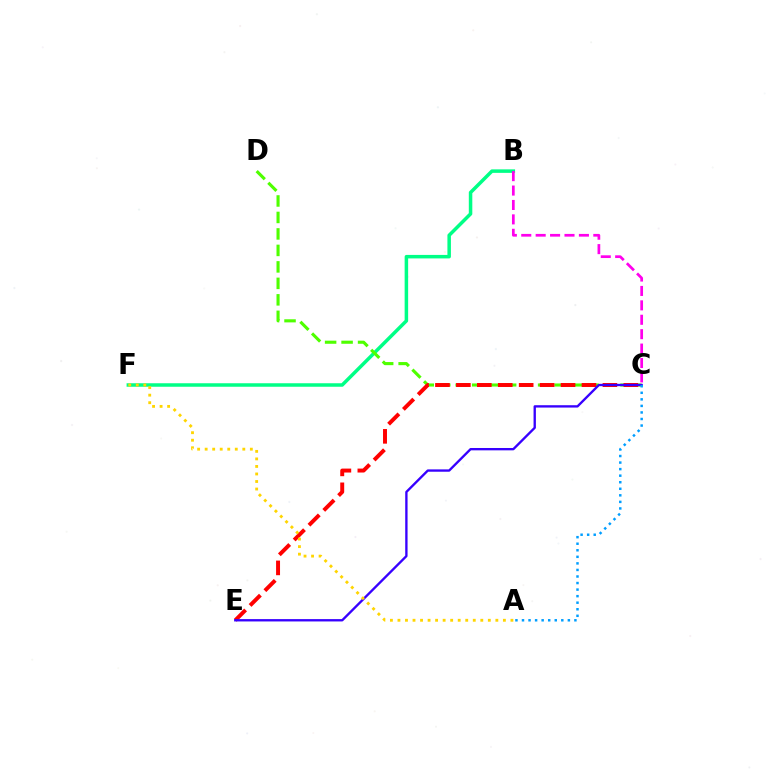{('B', 'F'): [{'color': '#00ff86', 'line_style': 'solid', 'thickness': 2.52}], ('C', 'D'): [{'color': '#4fff00', 'line_style': 'dashed', 'thickness': 2.24}], ('C', 'E'): [{'color': '#ff0000', 'line_style': 'dashed', 'thickness': 2.84}, {'color': '#3700ff', 'line_style': 'solid', 'thickness': 1.69}], ('B', 'C'): [{'color': '#ff00ed', 'line_style': 'dashed', 'thickness': 1.96}], ('A', 'F'): [{'color': '#ffd500', 'line_style': 'dotted', 'thickness': 2.05}], ('A', 'C'): [{'color': '#009eff', 'line_style': 'dotted', 'thickness': 1.78}]}